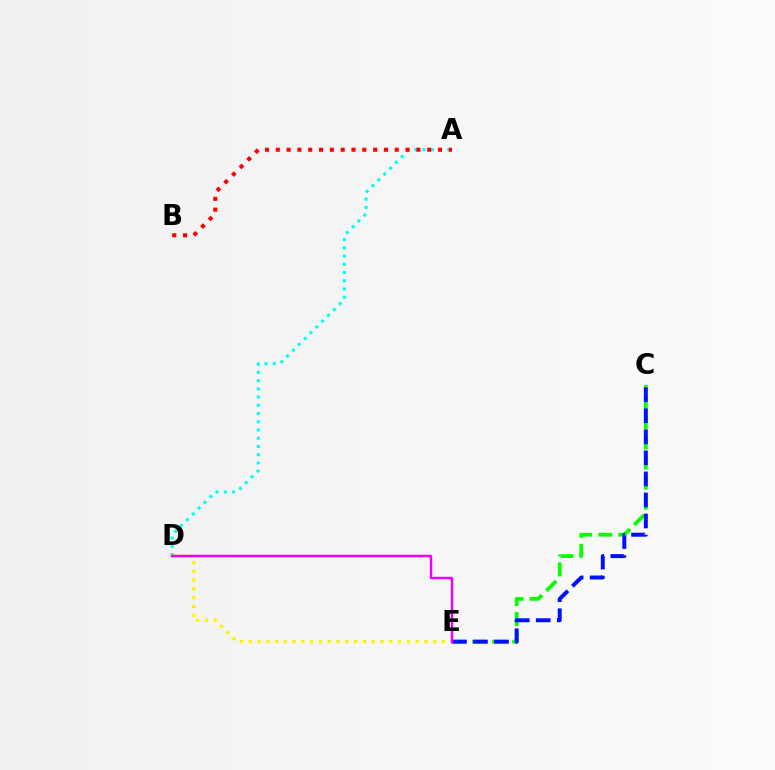{('A', 'D'): [{'color': '#00fff6', 'line_style': 'dotted', 'thickness': 2.24}], ('C', 'E'): [{'color': '#08ff00', 'line_style': 'dashed', 'thickness': 2.72}, {'color': '#0010ff', 'line_style': 'dashed', 'thickness': 2.86}], ('A', 'B'): [{'color': '#ff0000', 'line_style': 'dotted', 'thickness': 2.94}], ('D', 'E'): [{'color': '#fcf500', 'line_style': 'dotted', 'thickness': 2.39}, {'color': '#ee00ff', 'line_style': 'solid', 'thickness': 1.78}]}